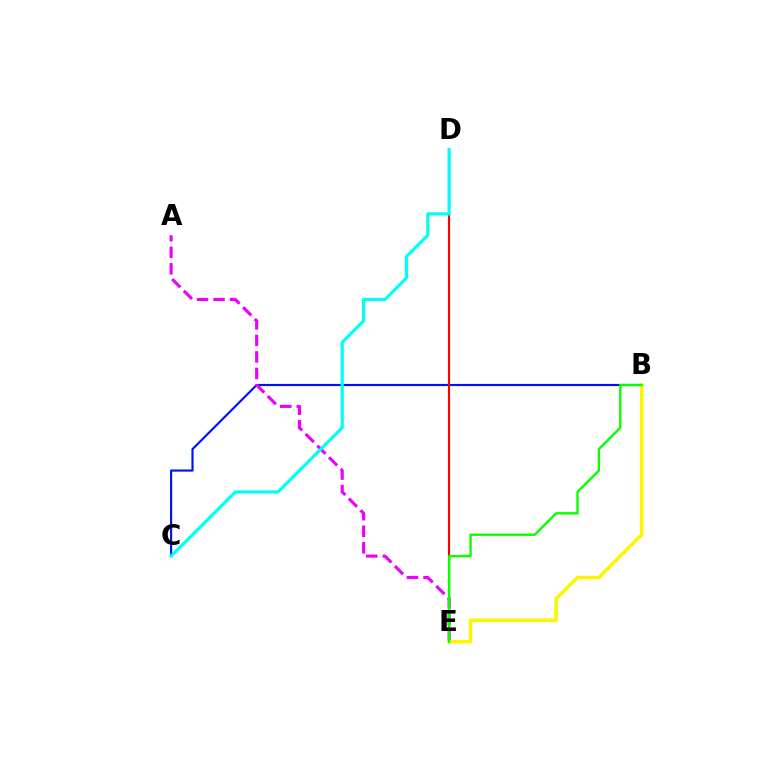{('B', 'C'): [{'color': '#0010ff', 'line_style': 'solid', 'thickness': 1.54}], ('A', 'E'): [{'color': '#ee00ff', 'line_style': 'dashed', 'thickness': 2.24}], ('D', 'E'): [{'color': '#ff0000', 'line_style': 'solid', 'thickness': 1.55}], ('B', 'E'): [{'color': '#fcf500', 'line_style': 'solid', 'thickness': 2.55}, {'color': '#08ff00', 'line_style': 'solid', 'thickness': 1.71}], ('C', 'D'): [{'color': '#00fff6', 'line_style': 'solid', 'thickness': 2.28}]}